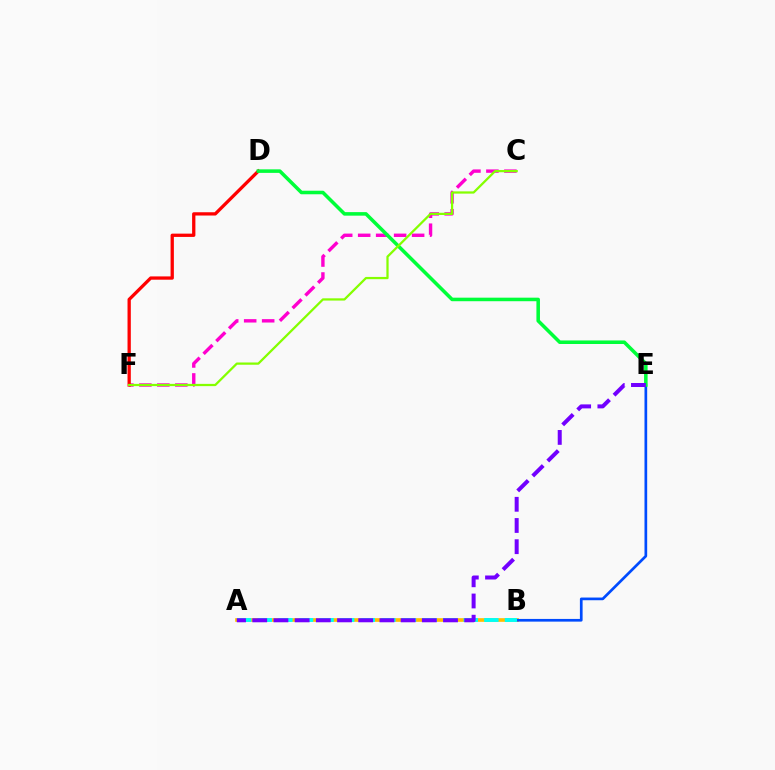{('A', 'B'): [{'color': '#ffbd00', 'line_style': 'solid', 'thickness': 2.64}, {'color': '#00fff6', 'line_style': 'dashed', 'thickness': 2.8}], ('C', 'F'): [{'color': '#ff00cf', 'line_style': 'dashed', 'thickness': 2.44}, {'color': '#84ff00', 'line_style': 'solid', 'thickness': 1.62}], ('B', 'E'): [{'color': '#004bff', 'line_style': 'solid', 'thickness': 1.94}], ('D', 'F'): [{'color': '#ff0000', 'line_style': 'solid', 'thickness': 2.37}], ('D', 'E'): [{'color': '#00ff39', 'line_style': 'solid', 'thickness': 2.55}], ('A', 'E'): [{'color': '#7200ff', 'line_style': 'dashed', 'thickness': 2.88}]}